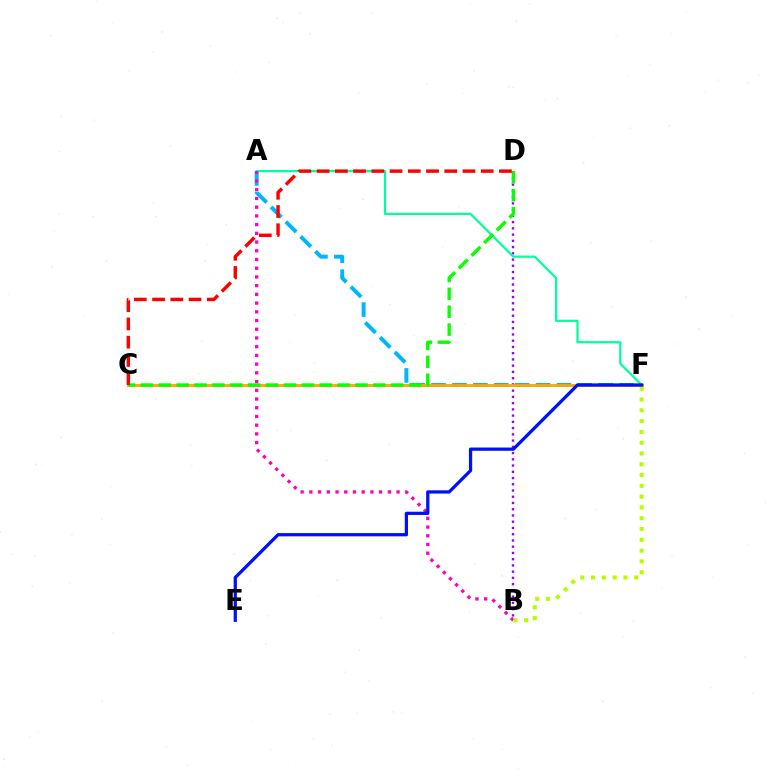{('A', 'F'): [{'color': '#00b5ff', 'line_style': 'dashed', 'thickness': 2.84}, {'color': '#00ff9d', 'line_style': 'solid', 'thickness': 1.6}], ('B', 'D'): [{'color': '#9b00ff', 'line_style': 'dotted', 'thickness': 1.7}], ('A', 'B'): [{'color': '#ff00bd', 'line_style': 'dotted', 'thickness': 2.37}], ('C', 'F'): [{'color': '#ffa500', 'line_style': 'solid', 'thickness': 2.05}], ('B', 'F'): [{'color': '#b3ff00', 'line_style': 'dotted', 'thickness': 2.93}], ('C', 'D'): [{'color': '#08ff00', 'line_style': 'dashed', 'thickness': 2.43}, {'color': '#ff0000', 'line_style': 'dashed', 'thickness': 2.48}], ('E', 'F'): [{'color': '#0010ff', 'line_style': 'solid', 'thickness': 2.34}]}